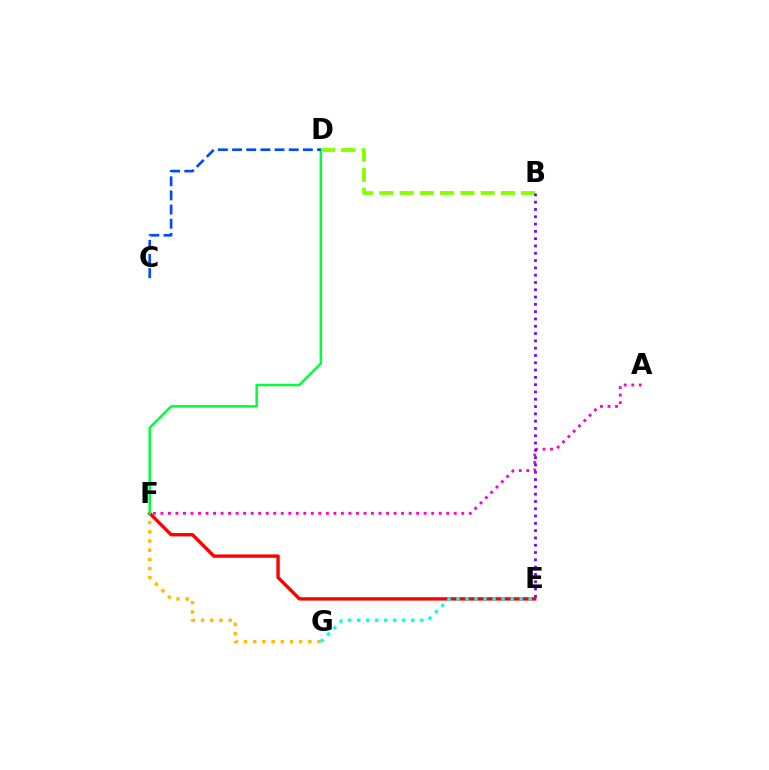{('F', 'G'): [{'color': '#ffbd00', 'line_style': 'dotted', 'thickness': 2.5}], ('E', 'F'): [{'color': '#ff0000', 'line_style': 'solid', 'thickness': 2.43}], ('A', 'F'): [{'color': '#ff00cf', 'line_style': 'dotted', 'thickness': 2.04}], ('D', 'F'): [{'color': '#00ff39', 'line_style': 'solid', 'thickness': 1.82}], ('E', 'G'): [{'color': '#00fff6', 'line_style': 'dotted', 'thickness': 2.45}], ('B', 'D'): [{'color': '#84ff00', 'line_style': 'dashed', 'thickness': 2.75}], ('B', 'E'): [{'color': '#7200ff', 'line_style': 'dotted', 'thickness': 1.98}], ('C', 'D'): [{'color': '#004bff', 'line_style': 'dashed', 'thickness': 1.92}]}